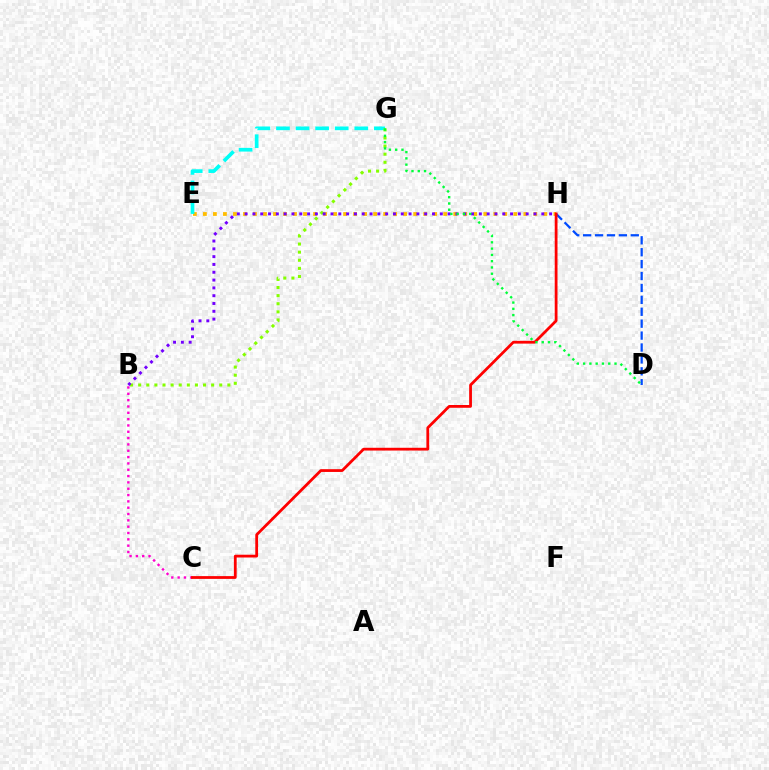{('E', 'H'): [{'color': '#ffbd00', 'line_style': 'dotted', 'thickness': 2.72}], ('E', 'G'): [{'color': '#00fff6', 'line_style': 'dashed', 'thickness': 2.66}], ('B', 'C'): [{'color': '#ff00cf', 'line_style': 'dotted', 'thickness': 1.72}], ('B', 'G'): [{'color': '#84ff00', 'line_style': 'dotted', 'thickness': 2.2}], ('B', 'H'): [{'color': '#7200ff', 'line_style': 'dotted', 'thickness': 2.12}], ('D', 'H'): [{'color': '#004bff', 'line_style': 'dashed', 'thickness': 1.62}], ('C', 'H'): [{'color': '#ff0000', 'line_style': 'solid', 'thickness': 2.0}], ('D', 'G'): [{'color': '#00ff39', 'line_style': 'dotted', 'thickness': 1.71}]}